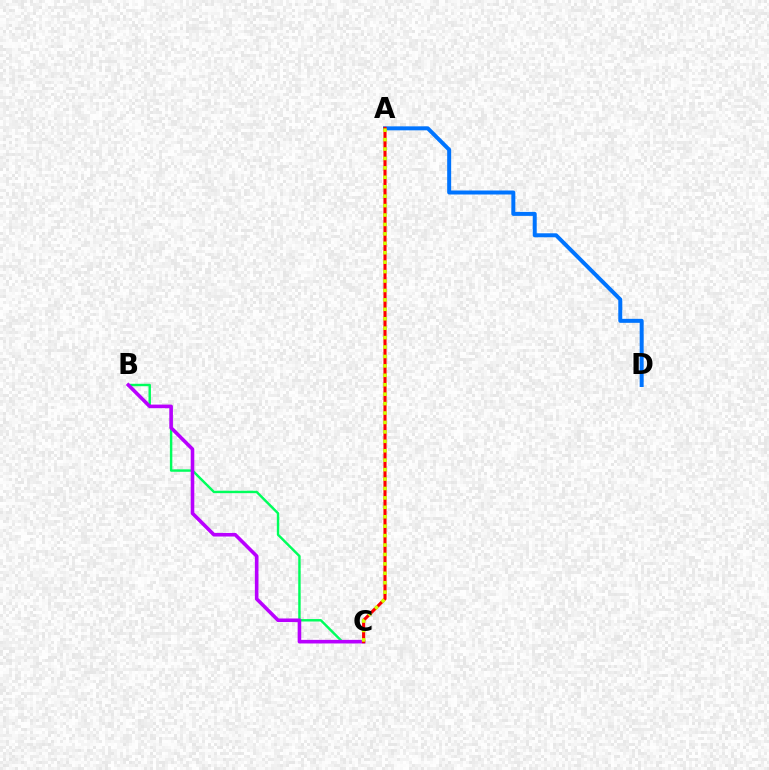{('B', 'C'): [{'color': '#00ff5c', 'line_style': 'solid', 'thickness': 1.76}, {'color': '#b900ff', 'line_style': 'solid', 'thickness': 2.59}], ('A', 'D'): [{'color': '#0074ff', 'line_style': 'solid', 'thickness': 2.87}], ('A', 'C'): [{'color': '#ff0000', 'line_style': 'solid', 'thickness': 2.23}, {'color': '#d1ff00', 'line_style': 'dotted', 'thickness': 2.56}]}